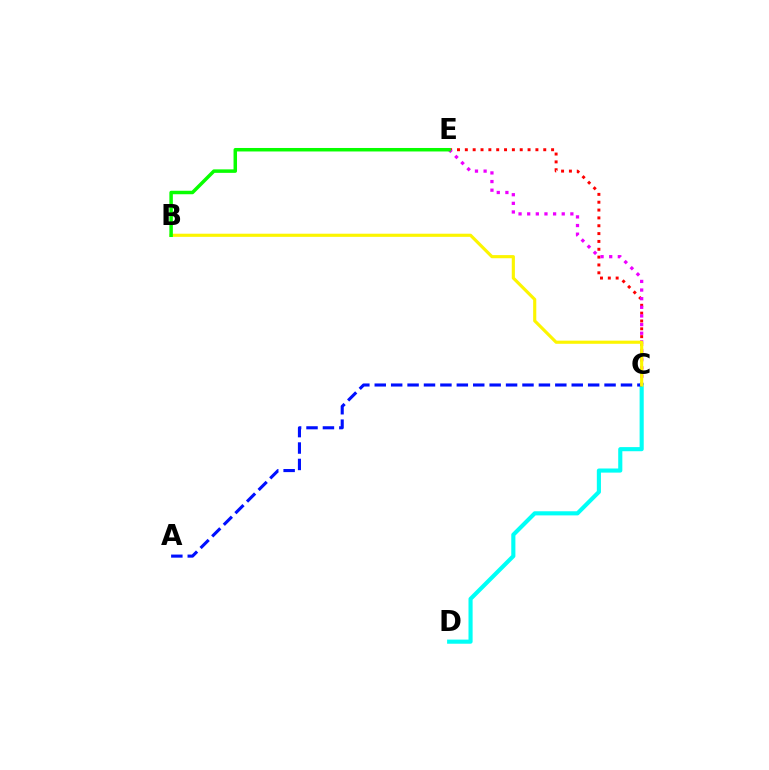{('C', 'D'): [{'color': '#00fff6', 'line_style': 'solid', 'thickness': 2.97}], ('C', 'E'): [{'color': '#ff0000', 'line_style': 'dotted', 'thickness': 2.13}, {'color': '#ee00ff', 'line_style': 'dotted', 'thickness': 2.35}], ('A', 'C'): [{'color': '#0010ff', 'line_style': 'dashed', 'thickness': 2.23}], ('B', 'C'): [{'color': '#fcf500', 'line_style': 'solid', 'thickness': 2.26}], ('B', 'E'): [{'color': '#08ff00', 'line_style': 'solid', 'thickness': 2.51}]}